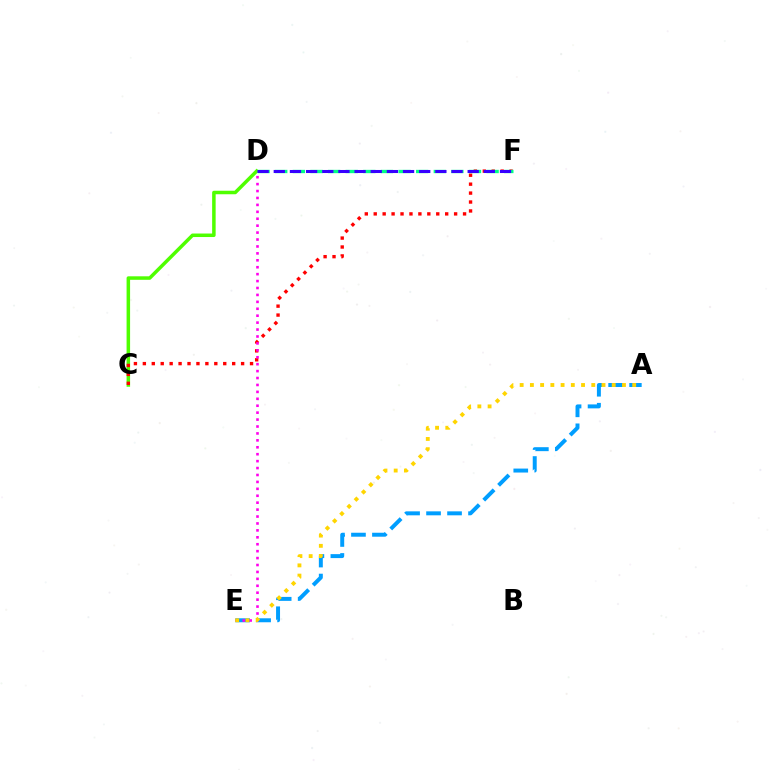{('C', 'D'): [{'color': '#4fff00', 'line_style': 'solid', 'thickness': 2.53}], ('A', 'E'): [{'color': '#009eff', 'line_style': 'dashed', 'thickness': 2.85}, {'color': '#ffd500', 'line_style': 'dotted', 'thickness': 2.78}], ('C', 'F'): [{'color': '#ff0000', 'line_style': 'dotted', 'thickness': 2.43}], ('D', 'F'): [{'color': '#00ff86', 'line_style': 'dashed', 'thickness': 2.39}, {'color': '#3700ff', 'line_style': 'dashed', 'thickness': 2.2}], ('D', 'E'): [{'color': '#ff00ed', 'line_style': 'dotted', 'thickness': 1.88}]}